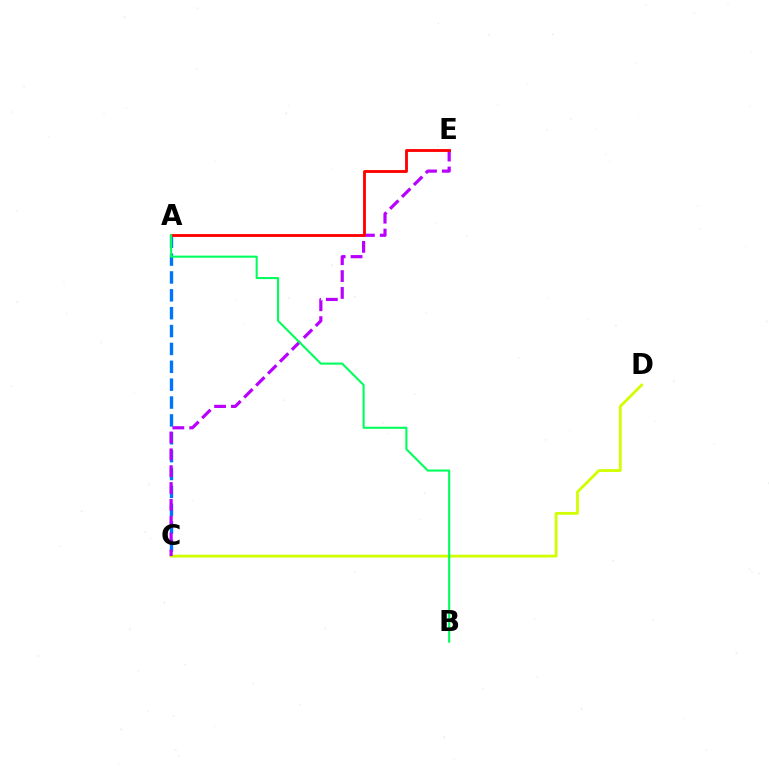{('A', 'C'): [{'color': '#0074ff', 'line_style': 'dashed', 'thickness': 2.43}], ('C', 'D'): [{'color': '#d1ff00', 'line_style': 'solid', 'thickness': 2.02}], ('C', 'E'): [{'color': '#b900ff', 'line_style': 'dashed', 'thickness': 2.29}], ('A', 'E'): [{'color': '#ff0000', 'line_style': 'solid', 'thickness': 2.05}], ('A', 'B'): [{'color': '#00ff5c', 'line_style': 'solid', 'thickness': 1.5}]}